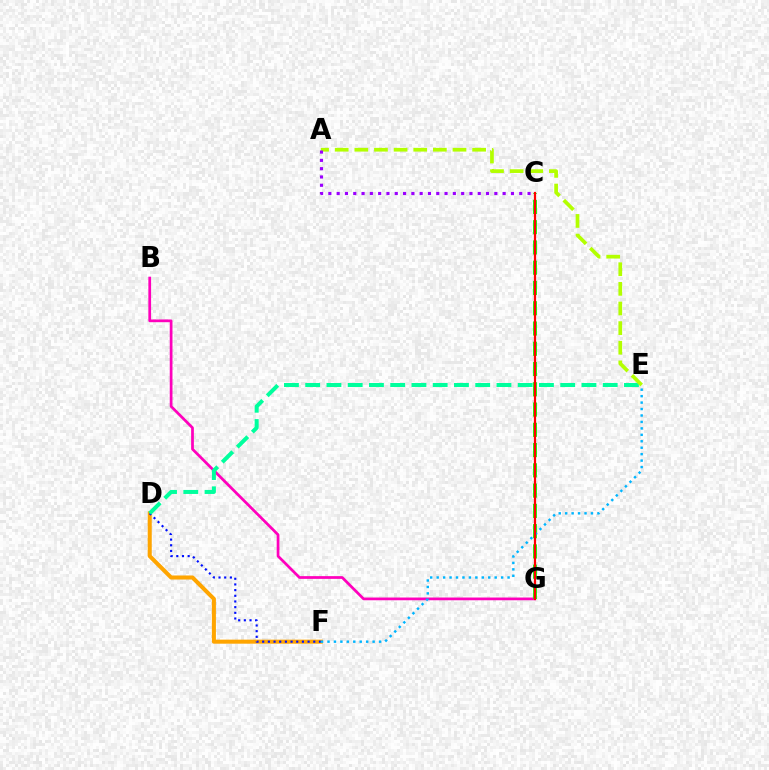{('B', 'G'): [{'color': '#ff00bd', 'line_style': 'solid', 'thickness': 1.97}], ('D', 'F'): [{'color': '#ffa500', 'line_style': 'solid', 'thickness': 2.91}, {'color': '#0010ff', 'line_style': 'dotted', 'thickness': 1.54}], ('C', 'G'): [{'color': '#08ff00', 'line_style': 'dashed', 'thickness': 2.75}, {'color': '#ff0000', 'line_style': 'solid', 'thickness': 1.59}], ('E', 'F'): [{'color': '#00b5ff', 'line_style': 'dotted', 'thickness': 1.75}], ('D', 'E'): [{'color': '#00ff9d', 'line_style': 'dashed', 'thickness': 2.89}], ('A', 'E'): [{'color': '#b3ff00', 'line_style': 'dashed', 'thickness': 2.67}], ('A', 'C'): [{'color': '#9b00ff', 'line_style': 'dotted', 'thickness': 2.26}]}